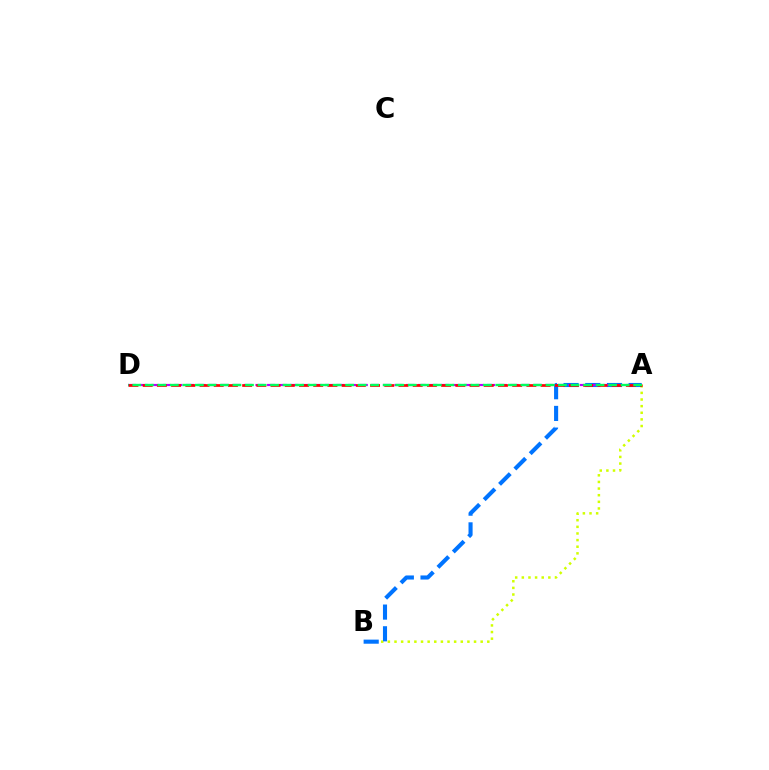{('A', 'B'): [{'color': '#d1ff00', 'line_style': 'dotted', 'thickness': 1.8}, {'color': '#0074ff', 'line_style': 'dashed', 'thickness': 2.95}], ('A', 'D'): [{'color': '#b900ff', 'line_style': 'dashed', 'thickness': 1.57}, {'color': '#ff0000', 'line_style': 'dashed', 'thickness': 1.93}, {'color': '#00ff5c', 'line_style': 'dashed', 'thickness': 1.7}]}